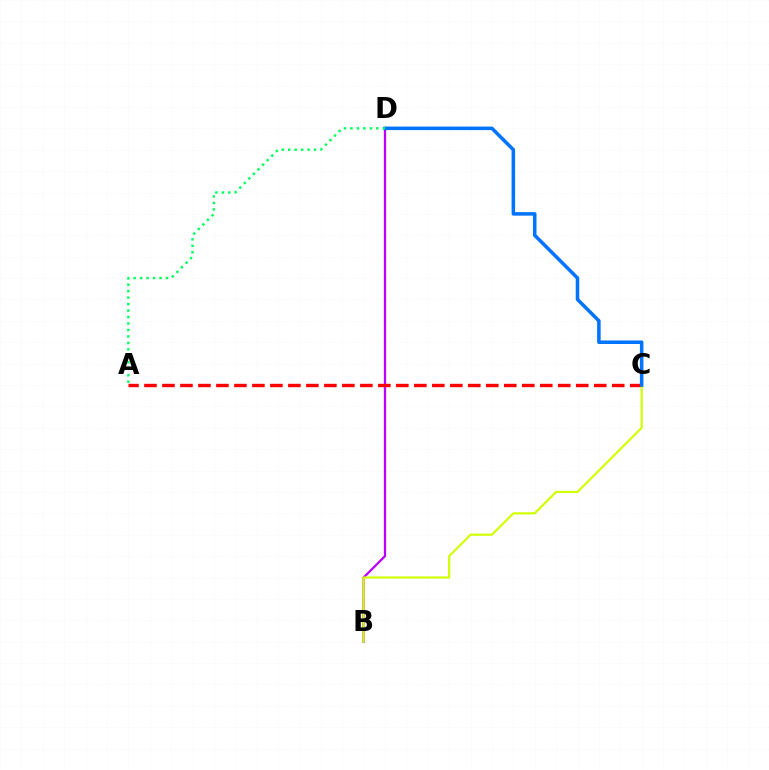{('B', 'D'): [{'color': '#b900ff', 'line_style': 'solid', 'thickness': 1.65}], ('A', 'C'): [{'color': '#ff0000', 'line_style': 'dashed', 'thickness': 2.44}], ('B', 'C'): [{'color': '#d1ff00', 'line_style': 'solid', 'thickness': 1.56}], ('C', 'D'): [{'color': '#0074ff', 'line_style': 'solid', 'thickness': 2.54}], ('A', 'D'): [{'color': '#00ff5c', 'line_style': 'dotted', 'thickness': 1.76}]}